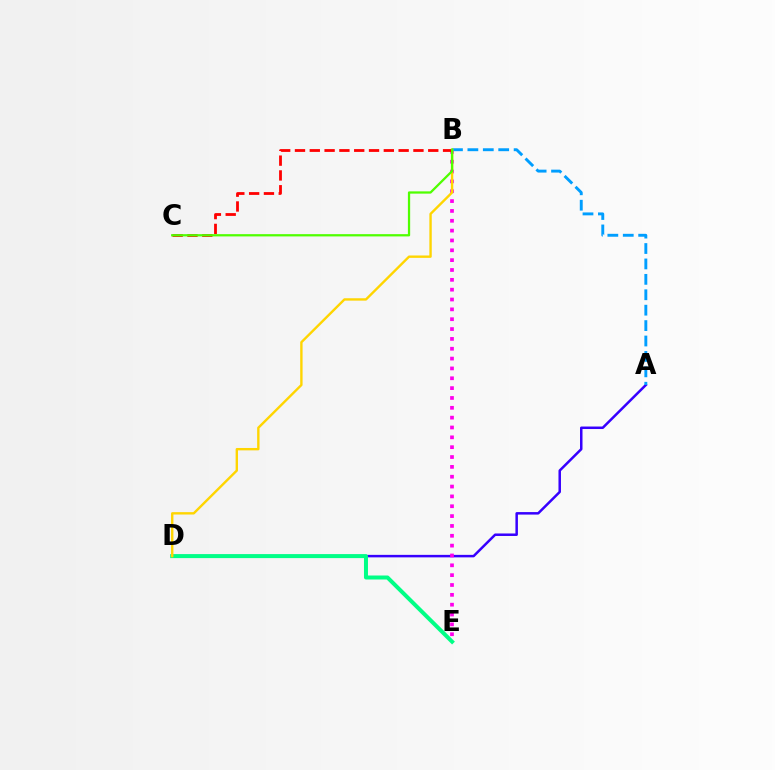{('A', 'D'): [{'color': '#3700ff', 'line_style': 'solid', 'thickness': 1.8}], ('D', 'E'): [{'color': '#00ff86', 'line_style': 'solid', 'thickness': 2.87}], ('B', 'E'): [{'color': '#ff00ed', 'line_style': 'dotted', 'thickness': 2.67}], ('A', 'B'): [{'color': '#009eff', 'line_style': 'dashed', 'thickness': 2.09}], ('B', 'D'): [{'color': '#ffd500', 'line_style': 'solid', 'thickness': 1.72}], ('B', 'C'): [{'color': '#ff0000', 'line_style': 'dashed', 'thickness': 2.01}, {'color': '#4fff00', 'line_style': 'solid', 'thickness': 1.63}]}